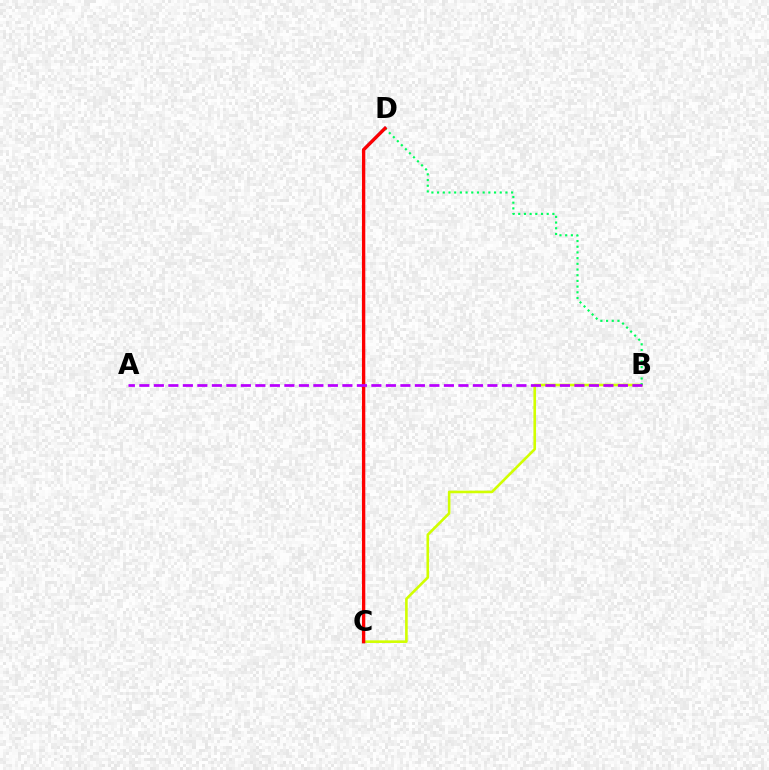{('B', 'C'): [{'color': '#d1ff00', 'line_style': 'solid', 'thickness': 1.88}], ('C', 'D'): [{'color': '#0074ff', 'line_style': 'solid', 'thickness': 2.05}, {'color': '#ff0000', 'line_style': 'solid', 'thickness': 2.39}], ('B', 'D'): [{'color': '#00ff5c', 'line_style': 'dotted', 'thickness': 1.55}], ('A', 'B'): [{'color': '#b900ff', 'line_style': 'dashed', 'thickness': 1.97}]}